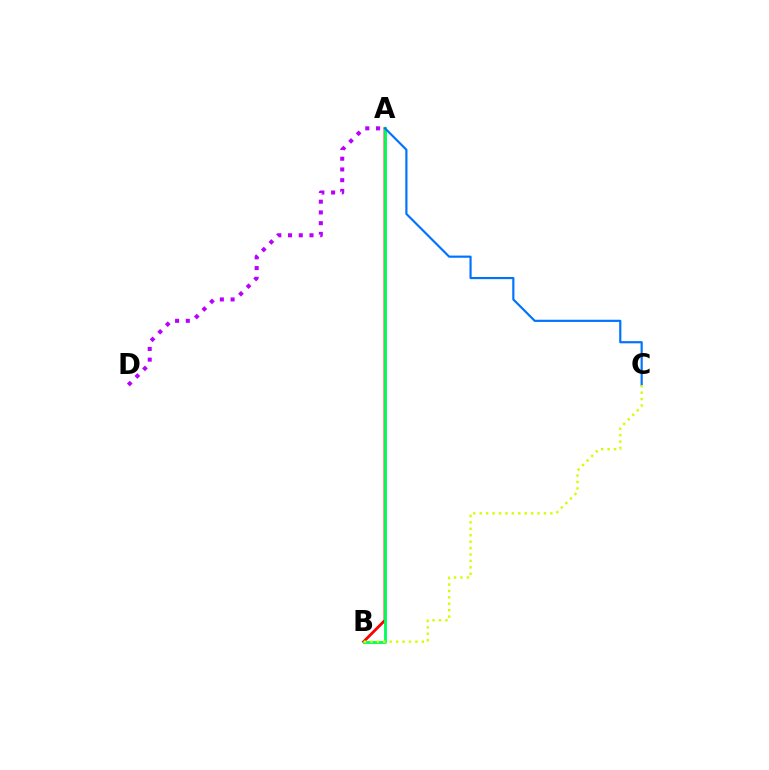{('A', 'D'): [{'color': '#b900ff', 'line_style': 'dotted', 'thickness': 2.91}], ('A', 'B'): [{'color': '#ff0000', 'line_style': 'solid', 'thickness': 2.01}, {'color': '#00ff5c', 'line_style': 'solid', 'thickness': 2.06}], ('A', 'C'): [{'color': '#0074ff', 'line_style': 'solid', 'thickness': 1.57}], ('B', 'C'): [{'color': '#d1ff00', 'line_style': 'dotted', 'thickness': 1.74}]}